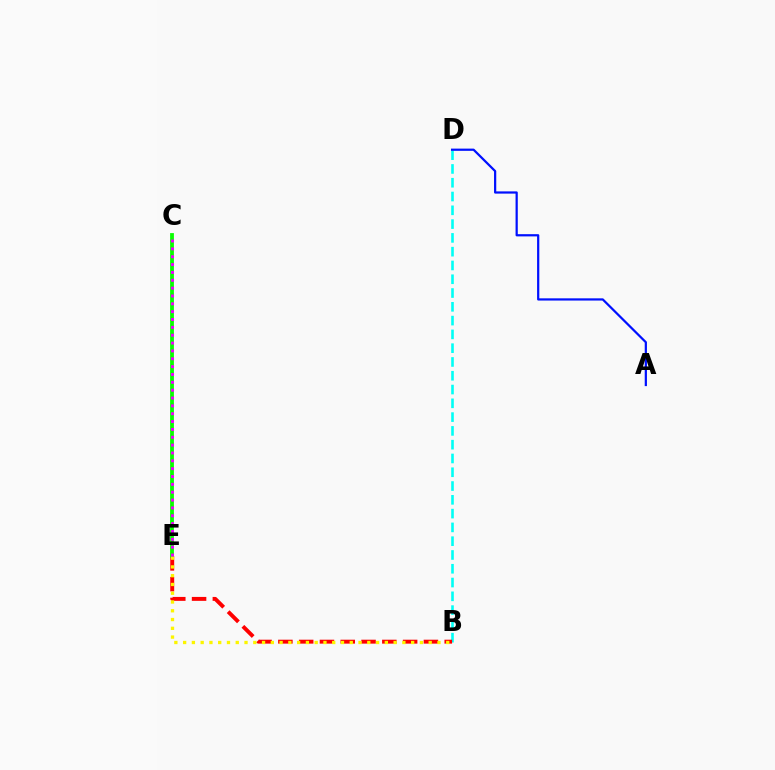{('B', 'D'): [{'color': '#00fff6', 'line_style': 'dashed', 'thickness': 1.87}], ('B', 'E'): [{'color': '#ff0000', 'line_style': 'dashed', 'thickness': 2.82}, {'color': '#fcf500', 'line_style': 'dotted', 'thickness': 2.38}], ('A', 'D'): [{'color': '#0010ff', 'line_style': 'solid', 'thickness': 1.6}], ('C', 'E'): [{'color': '#08ff00', 'line_style': 'solid', 'thickness': 2.73}, {'color': '#ee00ff', 'line_style': 'dotted', 'thickness': 2.13}]}